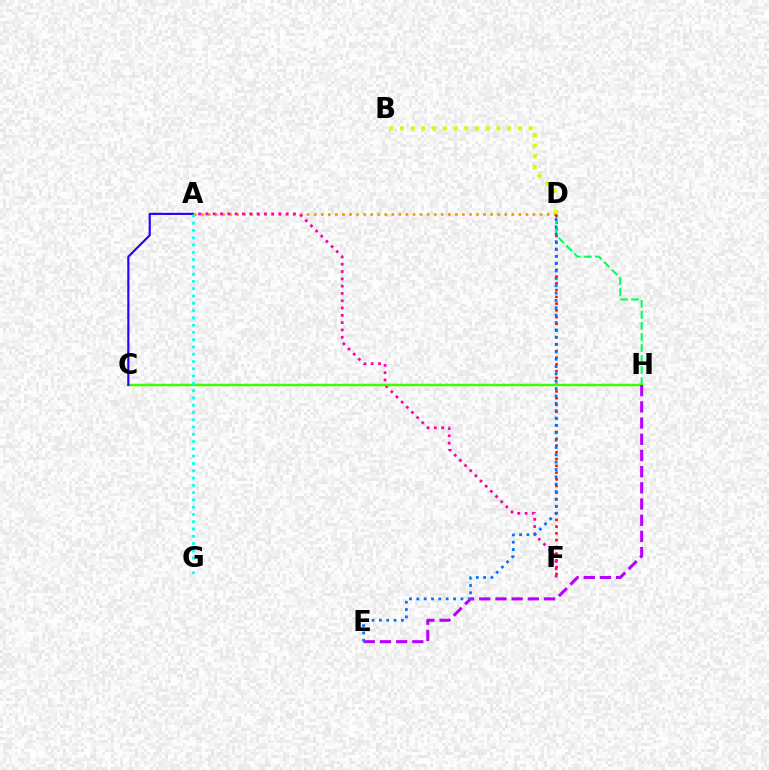{('A', 'D'): [{'color': '#ff9400', 'line_style': 'dotted', 'thickness': 1.92}], ('D', 'F'): [{'color': '#ff0000', 'line_style': 'dotted', 'thickness': 1.84}], ('A', 'F'): [{'color': '#ff00ac', 'line_style': 'dotted', 'thickness': 1.98}], ('B', 'D'): [{'color': '#d1ff00', 'line_style': 'dotted', 'thickness': 2.91}], ('D', 'H'): [{'color': '#00ff5c', 'line_style': 'dashed', 'thickness': 1.5}], ('C', 'H'): [{'color': '#3dff00', 'line_style': 'solid', 'thickness': 1.79}], ('E', 'H'): [{'color': '#b900ff', 'line_style': 'dashed', 'thickness': 2.2}], ('A', 'C'): [{'color': '#2500ff', 'line_style': 'solid', 'thickness': 1.54}], ('A', 'G'): [{'color': '#00fff6', 'line_style': 'dotted', 'thickness': 1.98}], ('D', 'E'): [{'color': '#0074ff', 'line_style': 'dotted', 'thickness': 2.0}]}